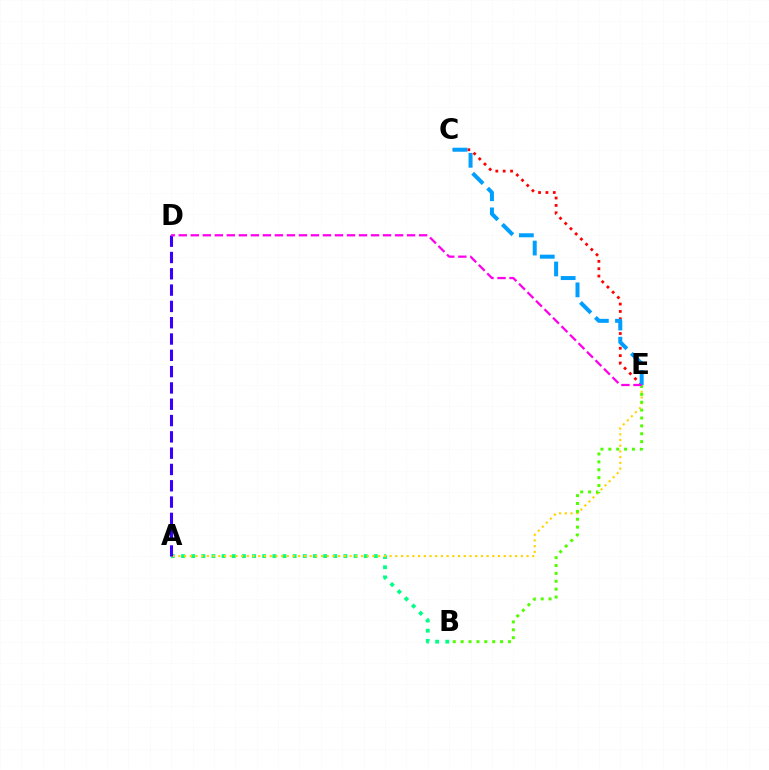{('A', 'B'): [{'color': '#00ff86', 'line_style': 'dotted', 'thickness': 2.76}], ('C', 'E'): [{'color': '#ff0000', 'line_style': 'dotted', 'thickness': 2.0}, {'color': '#009eff', 'line_style': 'dashed', 'thickness': 2.87}], ('A', 'E'): [{'color': '#ffd500', 'line_style': 'dotted', 'thickness': 1.55}], ('B', 'E'): [{'color': '#4fff00', 'line_style': 'dotted', 'thickness': 2.14}], ('A', 'D'): [{'color': '#3700ff', 'line_style': 'dashed', 'thickness': 2.22}], ('D', 'E'): [{'color': '#ff00ed', 'line_style': 'dashed', 'thickness': 1.63}]}